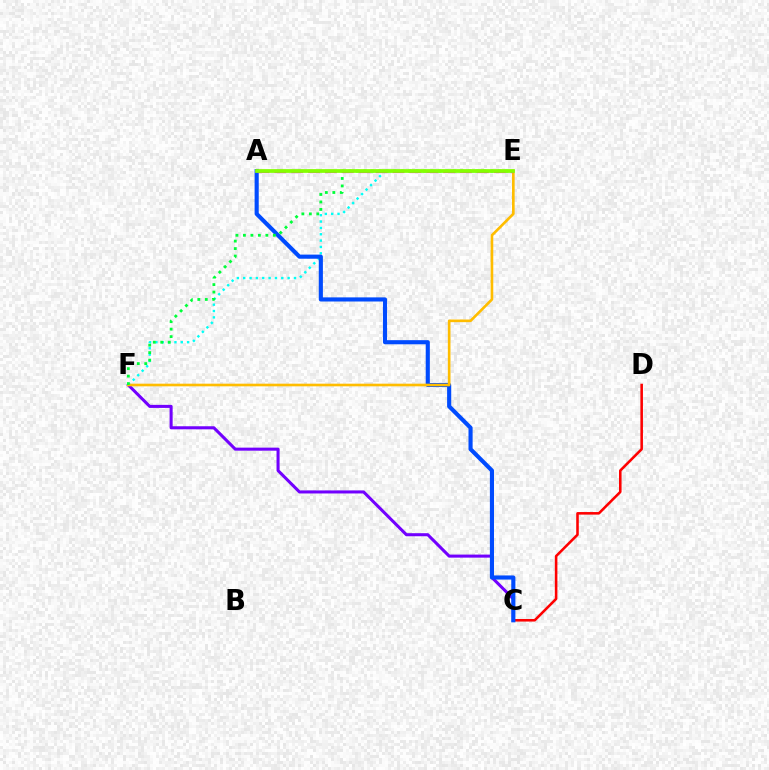{('E', 'F'): [{'color': '#00fff6', 'line_style': 'dotted', 'thickness': 1.72}, {'color': '#ffbd00', 'line_style': 'solid', 'thickness': 1.9}, {'color': '#00ff39', 'line_style': 'dotted', 'thickness': 2.03}], ('C', 'D'): [{'color': '#ff0000', 'line_style': 'solid', 'thickness': 1.85}], ('C', 'F'): [{'color': '#7200ff', 'line_style': 'solid', 'thickness': 2.2}], ('A', 'C'): [{'color': '#004bff', 'line_style': 'solid', 'thickness': 2.97}], ('A', 'E'): [{'color': '#ff00cf', 'line_style': 'dashed', 'thickness': 2.29}, {'color': '#84ff00', 'line_style': 'solid', 'thickness': 2.69}]}